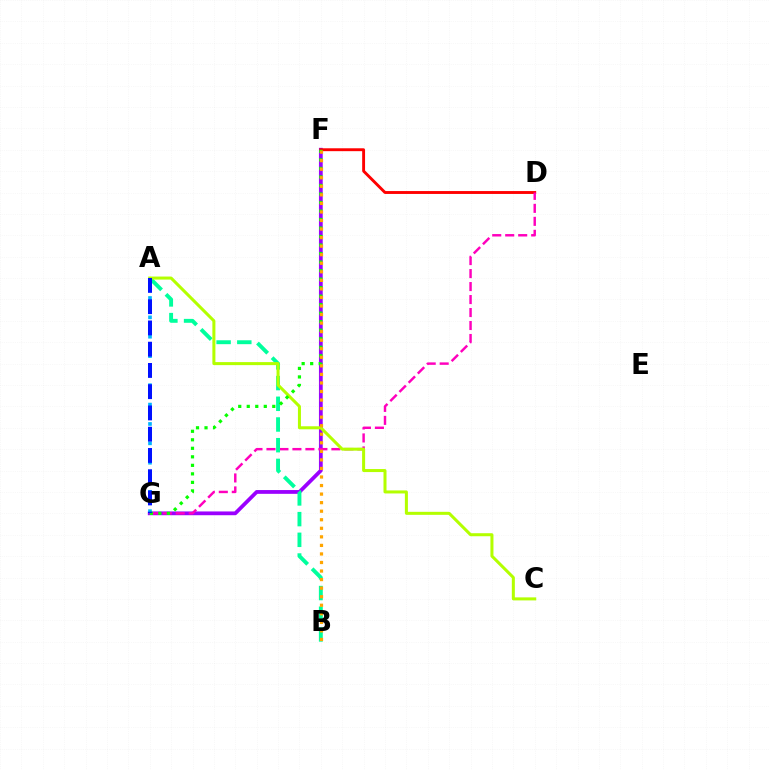{('F', 'G'): [{'color': '#9b00ff', 'line_style': 'solid', 'thickness': 2.72}, {'color': '#08ff00', 'line_style': 'dotted', 'thickness': 2.31}], ('D', 'F'): [{'color': '#ff0000', 'line_style': 'solid', 'thickness': 2.08}], ('D', 'G'): [{'color': '#ff00bd', 'line_style': 'dashed', 'thickness': 1.76}], ('A', 'B'): [{'color': '#00ff9d', 'line_style': 'dashed', 'thickness': 2.81}], ('A', 'G'): [{'color': '#00b5ff', 'line_style': 'dotted', 'thickness': 2.63}, {'color': '#0010ff', 'line_style': 'dashed', 'thickness': 2.89}], ('A', 'C'): [{'color': '#b3ff00', 'line_style': 'solid', 'thickness': 2.18}], ('B', 'F'): [{'color': '#ffa500', 'line_style': 'dotted', 'thickness': 2.32}]}